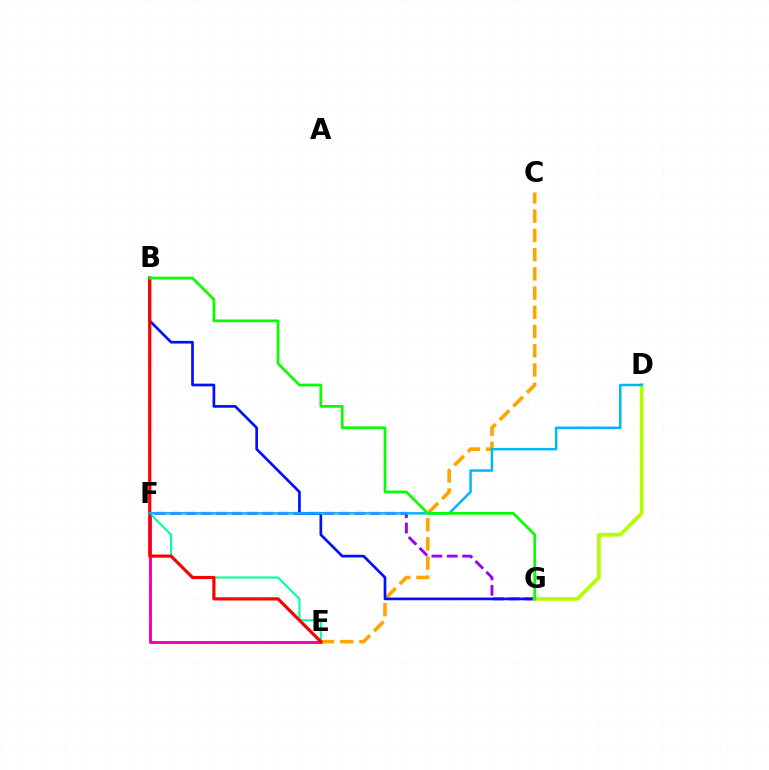{('F', 'G'): [{'color': '#9b00ff', 'line_style': 'dashed', 'thickness': 2.08}], ('E', 'F'): [{'color': '#ff00bd', 'line_style': 'solid', 'thickness': 2.16}, {'color': '#00ff9d', 'line_style': 'solid', 'thickness': 1.5}], ('C', 'E'): [{'color': '#ffa500', 'line_style': 'dashed', 'thickness': 2.61}], ('B', 'G'): [{'color': '#0010ff', 'line_style': 'solid', 'thickness': 1.94}, {'color': '#08ff00', 'line_style': 'solid', 'thickness': 1.97}], ('B', 'E'): [{'color': '#ff0000', 'line_style': 'solid', 'thickness': 2.3}], ('D', 'G'): [{'color': '#b3ff00', 'line_style': 'solid', 'thickness': 2.7}], ('D', 'F'): [{'color': '#00b5ff', 'line_style': 'solid', 'thickness': 1.78}]}